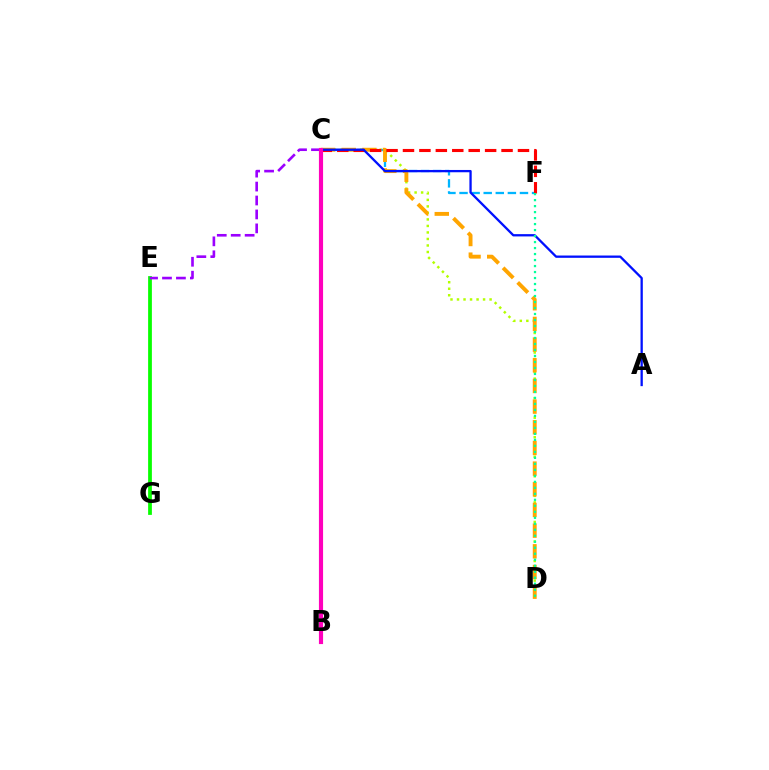{('C', 'D'): [{'color': '#b3ff00', 'line_style': 'dotted', 'thickness': 1.77}, {'color': '#ffa500', 'line_style': 'dashed', 'thickness': 2.81}], ('C', 'F'): [{'color': '#00b5ff', 'line_style': 'dashed', 'thickness': 1.64}, {'color': '#ff0000', 'line_style': 'dashed', 'thickness': 2.23}], ('E', 'G'): [{'color': '#08ff00', 'line_style': 'solid', 'thickness': 2.7}], ('A', 'C'): [{'color': '#0010ff', 'line_style': 'solid', 'thickness': 1.65}], ('C', 'E'): [{'color': '#9b00ff', 'line_style': 'dashed', 'thickness': 1.89}], ('D', 'F'): [{'color': '#00ff9d', 'line_style': 'dotted', 'thickness': 1.63}], ('B', 'C'): [{'color': '#ff00bd', 'line_style': 'solid', 'thickness': 2.99}]}